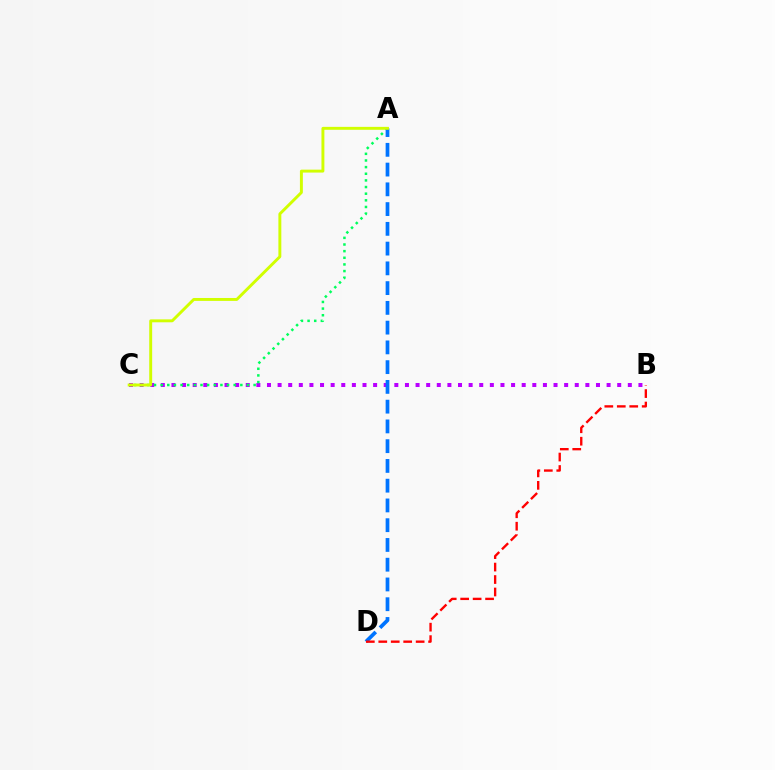{('B', 'C'): [{'color': '#b900ff', 'line_style': 'dotted', 'thickness': 2.88}], ('A', 'C'): [{'color': '#00ff5c', 'line_style': 'dotted', 'thickness': 1.8}, {'color': '#d1ff00', 'line_style': 'solid', 'thickness': 2.1}], ('A', 'D'): [{'color': '#0074ff', 'line_style': 'dashed', 'thickness': 2.68}], ('B', 'D'): [{'color': '#ff0000', 'line_style': 'dashed', 'thickness': 1.69}]}